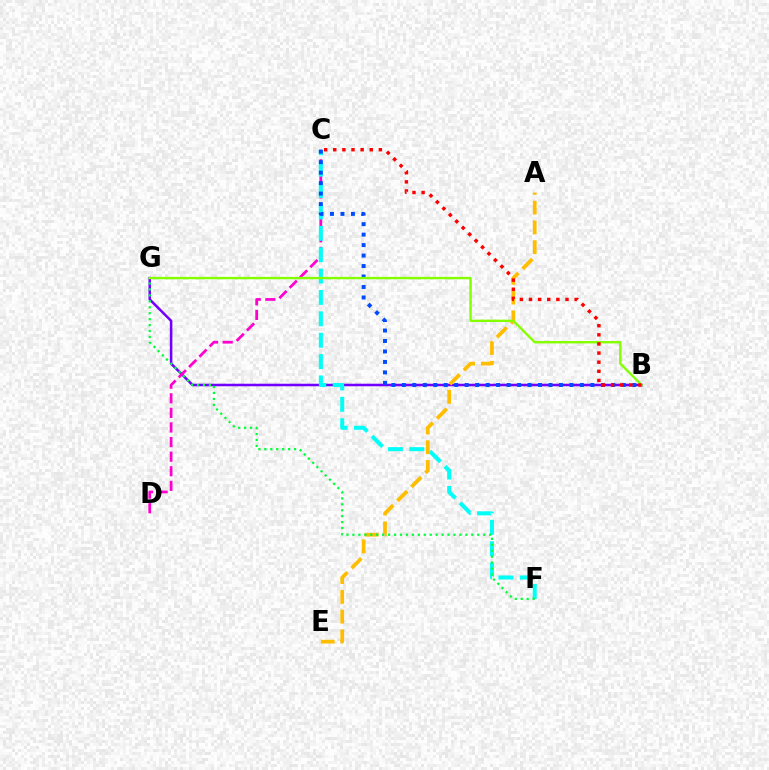{('B', 'G'): [{'color': '#7200ff', 'line_style': 'solid', 'thickness': 1.83}, {'color': '#84ff00', 'line_style': 'solid', 'thickness': 1.71}], ('C', 'D'): [{'color': '#ff00cf', 'line_style': 'dashed', 'thickness': 1.98}], ('C', 'F'): [{'color': '#00fff6', 'line_style': 'dashed', 'thickness': 2.9}], ('A', 'E'): [{'color': '#ffbd00', 'line_style': 'dashed', 'thickness': 2.68}], ('B', 'C'): [{'color': '#004bff', 'line_style': 'dotted', 'thickness': 2.85}, {'color': '#ff0000', 'line_style': 'dotted', 'thickness': 2.48}], ('F', 'G'): [{'color': '#00ff39', 'line_style': 'dotted', 'thickness': 1.61}]}